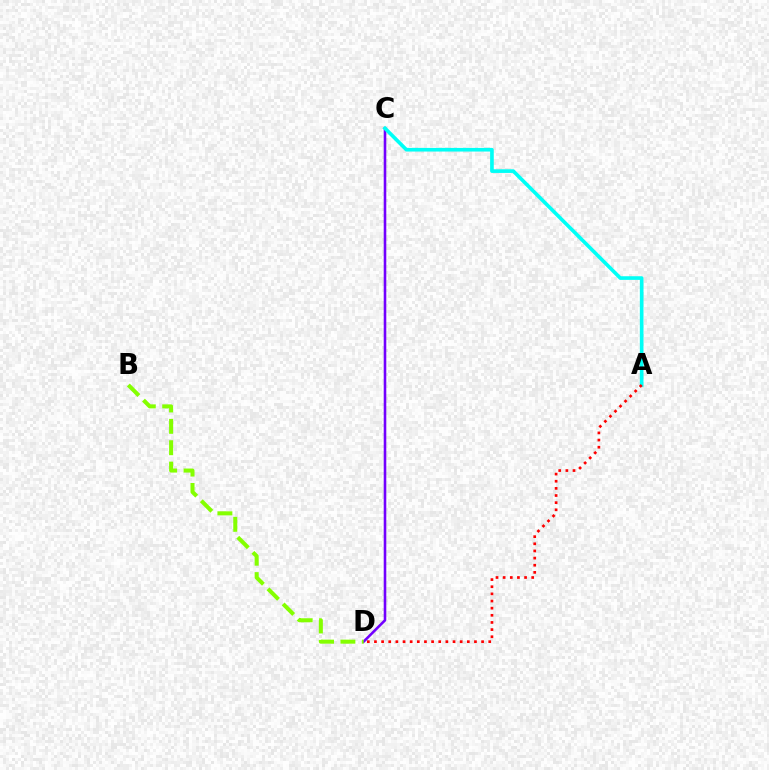{('C', 'D'): [{'color': '#7200ff', 'line_style': 'solid', 'thickness': 1.86}], ('A', 'C'): [{'color': '#00fff6', 'line_style': 'solid', 'thickness': 2.62}], ('B', 'D'): [{'color': '#84ff00', 'line_style': 'dashed', 'thickness': 2.9}], ('A', 'D'): [{'color': '#ff0000', 'line_style': 'dotted', 'thickness': 1.94}]}